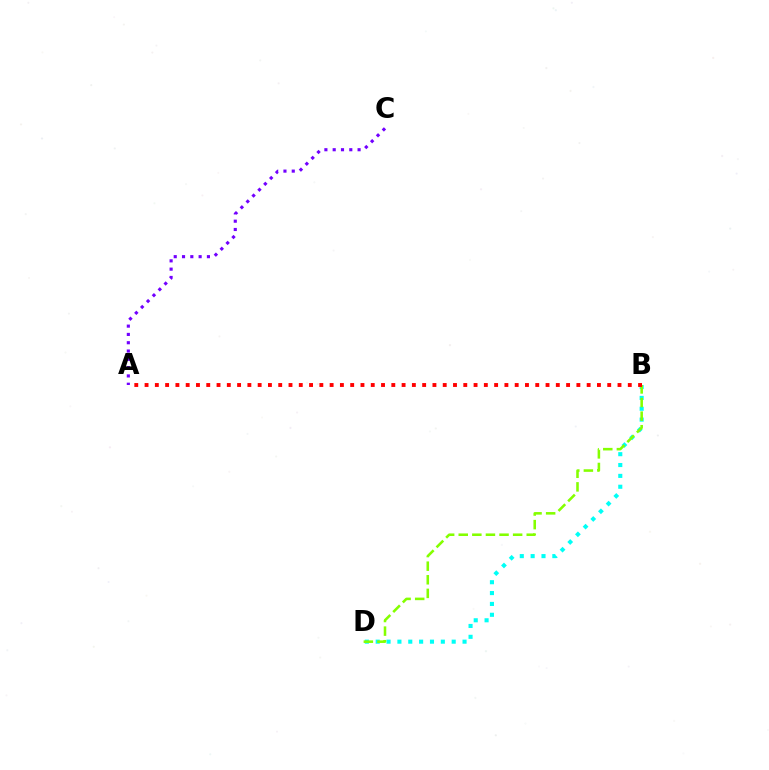{('B', 'D'): [{'color': '#00fff6', 'line_style': 'dotted', 'thickness': 2.95}, {'color': '#84ff00', 'line_style': 'dashed', 'thickness': 1.85}], ('A', 'B'): [{'color': '#ff0000', 'line_style': 'dotted', 'thickness': 2.79}], ('A', 'C'): [{'color': '#7200ff', 'line_style': 'dotted', 'thickness': 2.26}]}